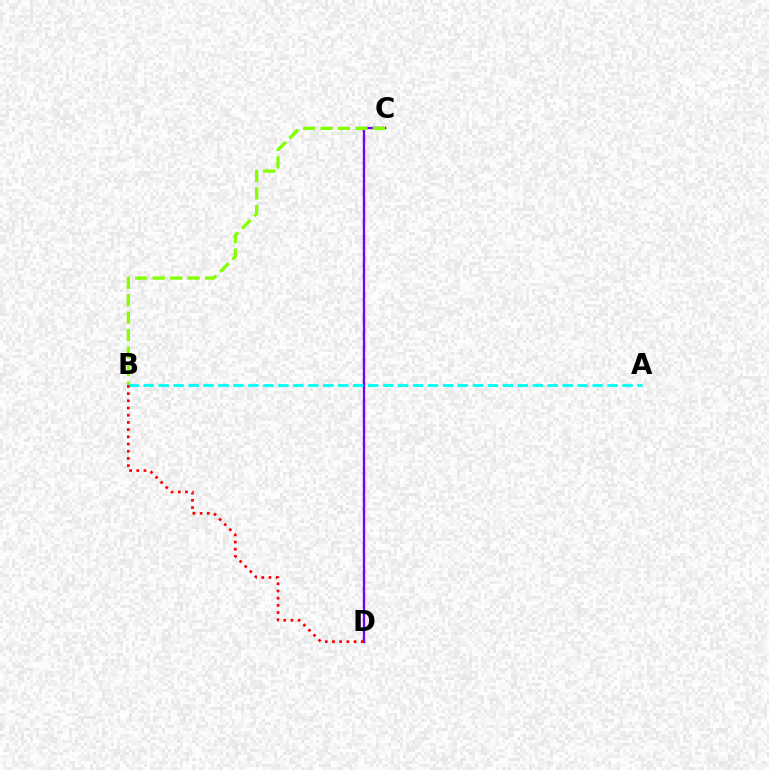{('C', 'D'): [{'color': '#7200ff', 'line_style': 'solid', 'thickness': 1.71}], ('B', 'C'): [{'color': '#84ff00', 'line_style': 'dashed', 'thickness': 2.38}], ('A', 'B'): [{'color': '#00fff6', 'line_style': 'dashed', 'thickness': 2.03}], ('B', 'D'): [{'color': '#ff0000', 'line_style': 'dotted', 'thickness': 1.96}]}